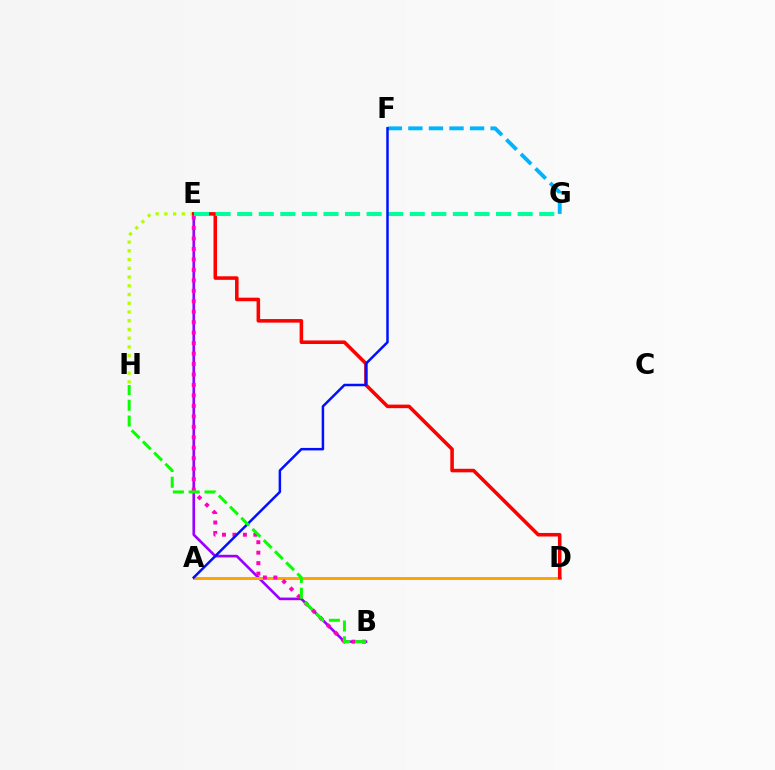{('B', 'E'): [{'color': '#9b00ff', 'line_style': 'solid', 'thickness': 1.9}, {'color': '#ff00bd', 'line_style': 'dotted', 'thickness': 2.84}], ('A', 'D'): [{'color': '#ffa500', 'line_style': 'solid', 'thickness': 2.14}], ('E', 'H'): [{'color': '#b3ff00', 'line_style': 'dotted', 'thickness': 2.37}], ('D', 'E'): [{'color': '#ff0000', 'line_style': 'solid', 'thickness': 2.56}], ('F', 'G'): [{'color': '#00b5ff', 'line_style': 'dashed', 'thickness': 2.79}], ('E', 'G'): [{'color': '#00ff9d', 'line_style': 'dashed', 'thickness': 2.93}], ('A', 'F'): [{'color': '#0010ff', 'line_style': 'solid', 'thickness': 1.79}], ('B', 'H'): [{'color': '#08ff00', 'line_style': 'dashed', 'thickness': 2.15}]}